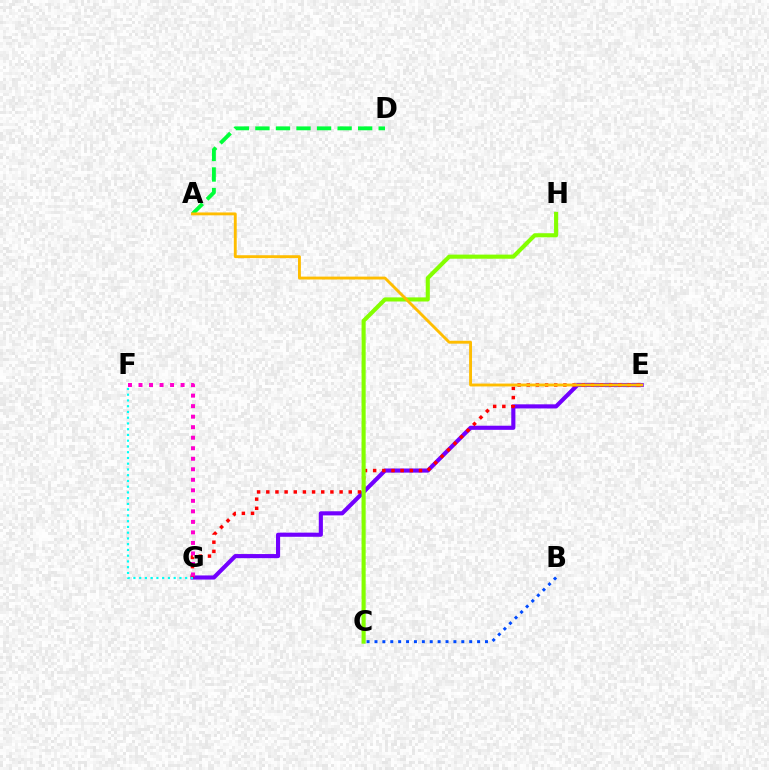{('E', 'G'): [{'color': '#7200ff', 'line_style': 'solid', 'thickness': 2.97}, {'color': '#ff0000', 'line_style': 'dotted', 'thickness': 2.49}], ('A', 'D'): [{'color': '#00ff39', 'line_style': 'dashed', 'thickness': 2.79}], ('C', 'H'): [{'color': '#84ff00', 'line_style': 'solid', 'thickness': 2.96}], ('A', 'E'): [{'color': '#ffbd00', 'line_style': 'solid', 'thickness': 2.07}], ('B', 'C'): [{'color': '#004bff', 'line_style': 'dotted', 'thickness': 2.14}], ('F', 'G'): [{'color': '#00fff6', 'line_style': 'dotted', 'thickness': 1.56}, {'color': '#ff00cf', 'line_style': 'dotted', 'thickness': 2.86}]}